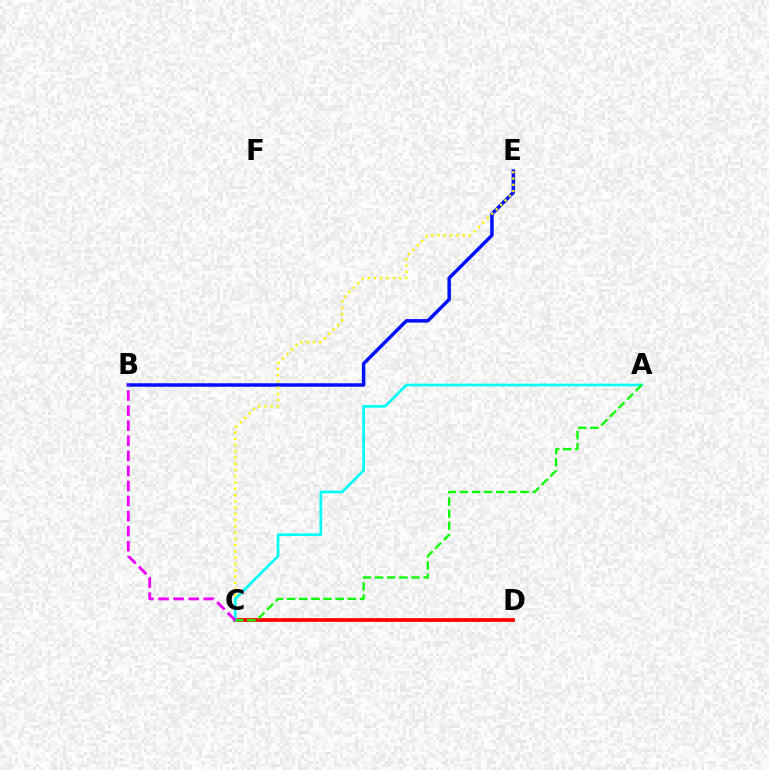{('B', 'E'): [{'color': '#0010ff', 'line_style': 'solid', 'thickness': 2.51}], ('C', 'E'): [{'color': '#fcf500', 'line_style': 'dotted', 'thickness': 1.7}], ('C', 'D'): [{'color': '#ff0000', 'line_style': 'solid', 'thickness': 2.69}], ('A', 'C'): [{'color': '#00fff6', 'line_style': 'solid', 'thickness': 1.93}, {'color': '#08ff00', 'line_style': 'dashed', 'thickness': 1.65}], ('B', 'C'): [{'color': '#ee00ff', 'line_style': 'dashed', 'thickness': 2.05}]}